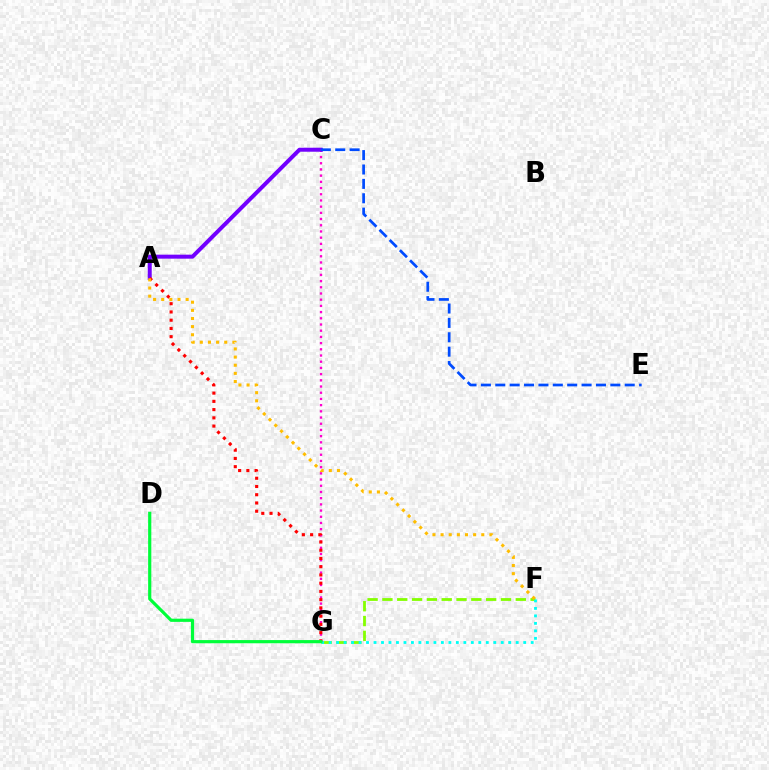{('C', 'G'): [{'color': '#ff00cf', 'line_style': 'dotted', 'thickness': 1.69}], ('F', 'G'): [{'color': '#84ff00', 'line_style': 'dashed', 'thickness': 2.01}, {'color': '#00fff6', 'line_style': 'dotted', 'thickness': 2.03}], ('A', 'C'): [{'color': '#7200ff', 'line_style': 'solid', 'thickness': 2.88}], ('A', 'G'): [{'color': '#ff0000', 'line_style': 'dotted', 'thickness': 2.24}], ('C', 'E'): [{'color': '#004bff', 'line_style': 'dashed', 'thickness': 1.95}], ('D', 'G'): [{'color': '#00ff39', 'line_style': 'solid', 'thickness': 2.29}], ('A', 'F'): [{'color': '#ffbd00', 'line_style': 'dotted', 'thickness': 2.21}]}